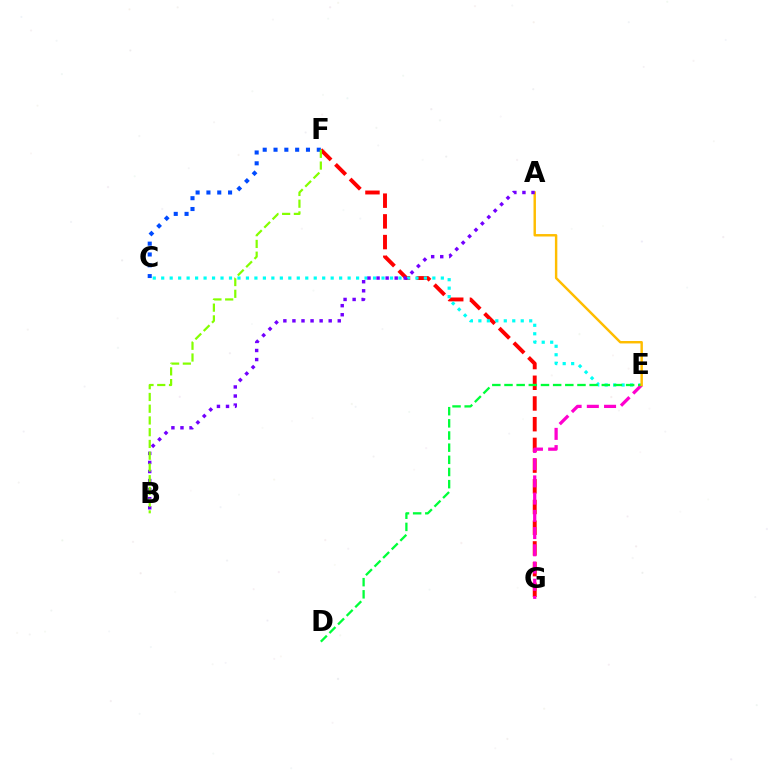{('F', 'G'): [{'color': '#ff0000', 'line_style': 'dashed', 'thickness': 2.81}], ('C', 'E'): [{'color': '#00fff6', 'line_style': 'dotted', 'thickness': 2.3}], ('E', 'G'): [{'color': '#ff00cf', 'line_style': 'dashed', 'thickness': 2.34}], ('D', 'E'): [{'color': '#00ff39', 'line_style': 'dashed', 'thickness': 1.65}], ('A', 'E'): [{'color': '#ffbd00', 'line_style': 'solid', 'thickness': 1.75}], ('A', 'B'): [{'color': '#7200ff', 'line_style': 'dotted', 'thickness': 2.46}], ('C', 'F'): [{'color': '#004bff', 'line_style': 'dotted', 'thickness': 2.94}], ('B', 'F'): [{'color': '#84ff00', 'line_style': 'dashed', 'thickness': 1.6}]}